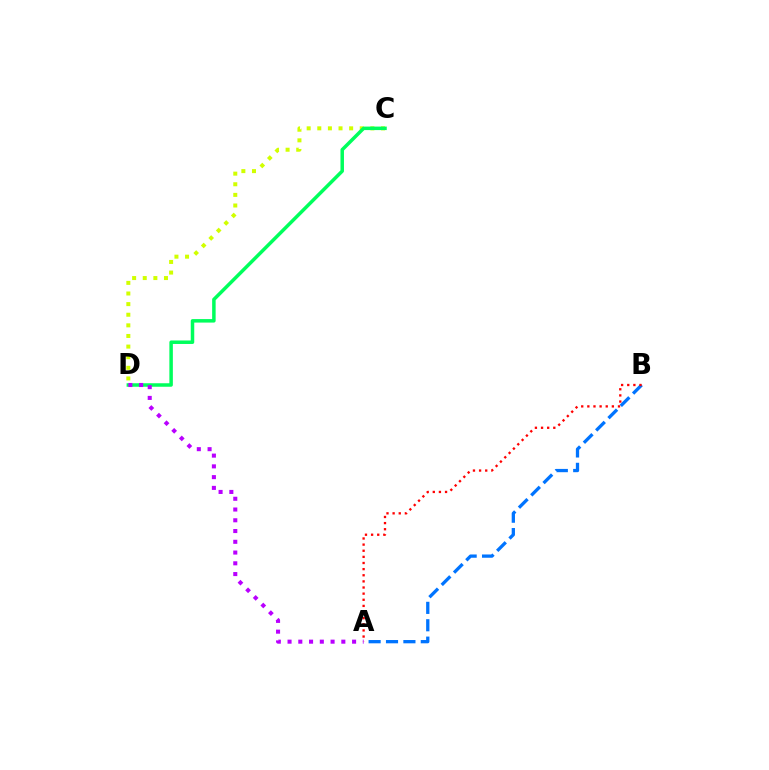{('C', 'D'): [{'color': '#d1ff00', 'line_style': 'dotted', 'thickness': 2.88}, {'color': '#00ff5c', 'line_style': 'solid', 'thickness': 2.52}], ('A', 'B'): [{'color': '#0074ff', 'line_style': 'dashed', 'thickness': 2.36}, {'color': '#ff0000', 'line_style': 'dotted', 'thickness': 1.67}], ('A', 'D'): [{'color': '#b900ff', 'line_style': 'dotted', 'thickness': 2.92}]}